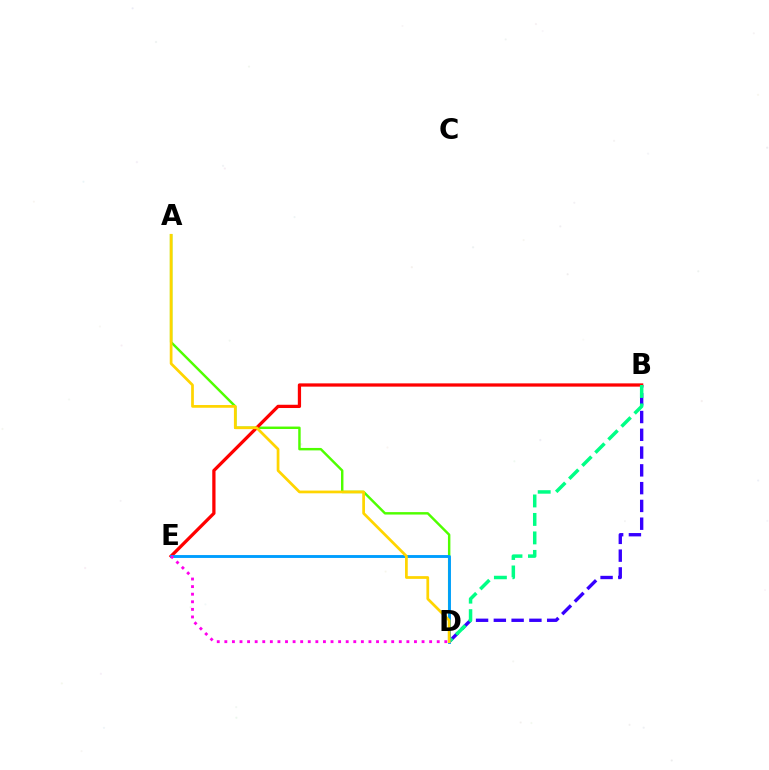{('A', 'D'): [{'color': '#4fff00', 'line_style': 'solid', 'thickness': 1.76}, {'color': '#ffd500', 'line_style': 'solid', 'thickness': 1.97}], ('B', 'D'): [{'color': '#3700ff', 'line_style': 'dashed', 'thickness': 2.42}, {'color': '#00ff86', 'line_style': 'dashed', 'thickness': 2.51}], ('B', 'E'): [{'color': '#ff0000', 'line_style': 'solid', 'thickness': 2.35}], ('D', 'E'): [{'color': '#009eff', 'line_style': 'solid', 'thickness': 2.08}, {'color': '#ff00ed', 'line_style': 'dotted', 'thickness': 2.06}]}